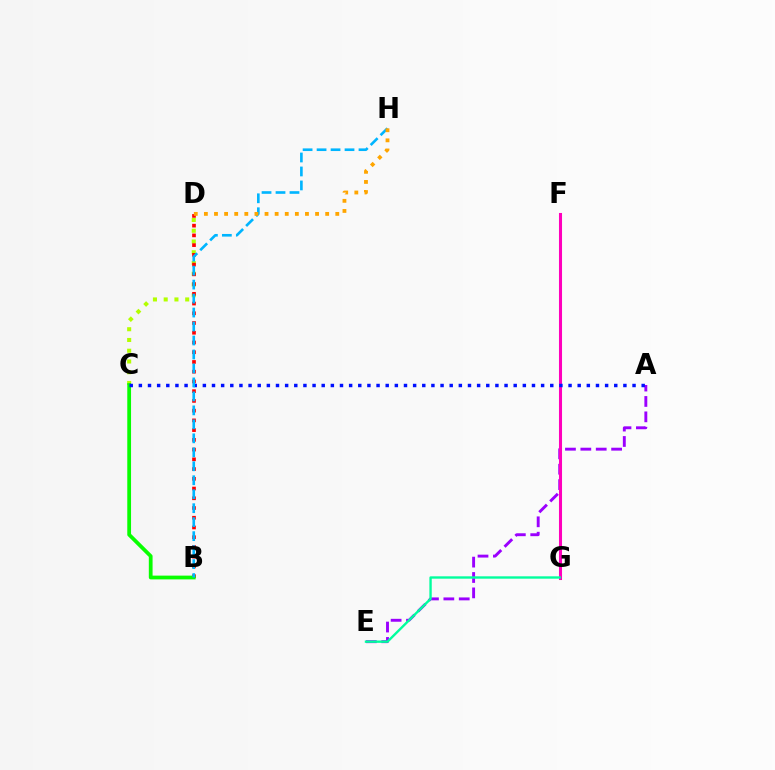{('C', 'D'): [{'color': '#b3ff00', 'line_style': 'dotted', 'thickness': 2.92}], ('A', 'E'): [{'color': '#9b00ff', 'line_style': 'dashed', 'thickness': 2.09}], ('B', 'D'): [{'color': '#ff0000', 'line_style': 'dotted', 'thickness': 2.65}], ('B', 'C'): [{'color': '#08ff00', 'line_style': 'solid', 'thickness': 2.71}], ('F', 'G'): [{'color': '#ff00bd', 'line_style': 'solid', 'thickness': 2.2}], ('E', 'G'): [{'color': '#00ff9d', 'line_style': 'solid', 'thickness': 1.7}], ('A', 'C'): [{'color': '#0010ff', 'line_style': 'dotted', 'thickness': 2.48}], ('B', 'H'): [{'color': '#00b5ff', 'line_style': 'dashed', 'thickness': 1.9}], ('D', 'H'): [{'color': '#ffa500', 'line_style': 'dotted', 'thickness': 2.75}]}